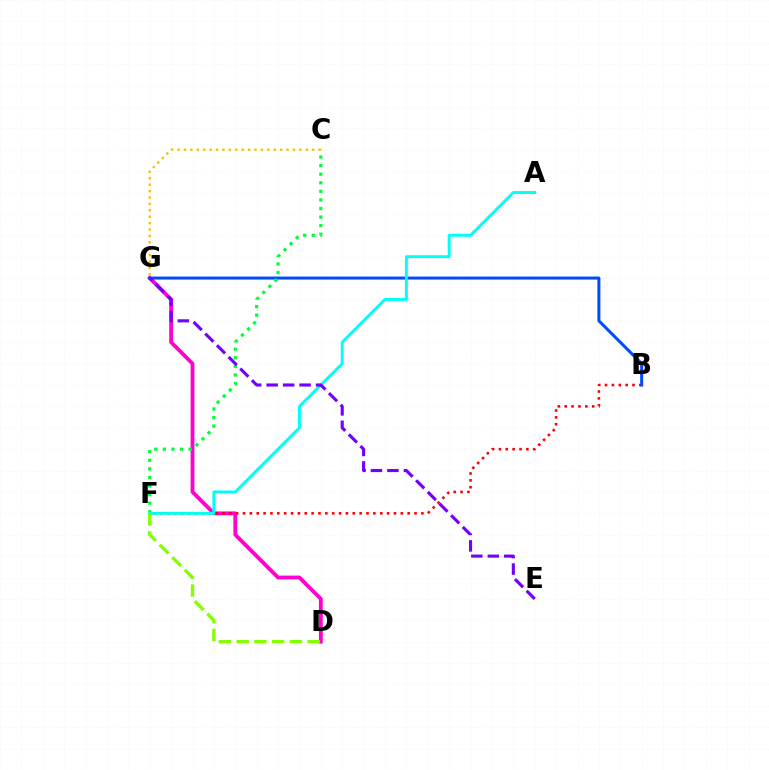{('D', 'G'): [{'color': '#ff00cf', 'line_style': 'solid', 'thickness': 2.74}], ('B', 'F'): [{'color': '#ff0000', 'line_style': 'dotted', 'thickness': 1.86}], ('B', 'G'): [{'color': '#004bff', 'line_style': 'solid', 'thickness': 2.17}], ('C', 'F'): [{'color': '#00ff39', 'line_style': 'dotted', 'thickness': 2.33}], ('A', 'F'): [{'color': '#00fff6', 'line_style': 'solid', 'thickness': 2.11}], ('E', 'G'): [{'color': '#7200ff', 'line_style': 'dashed', 'thickness': 2.24}], ('C', 'G'): [{'color': '#ffbd00', 'line_style': 'dotted', 'thickness': 1.74}], ('D', 'F'): [{'color': '#84ff00', 'line_style': 'dashed', 'thickness': 2.41}]}